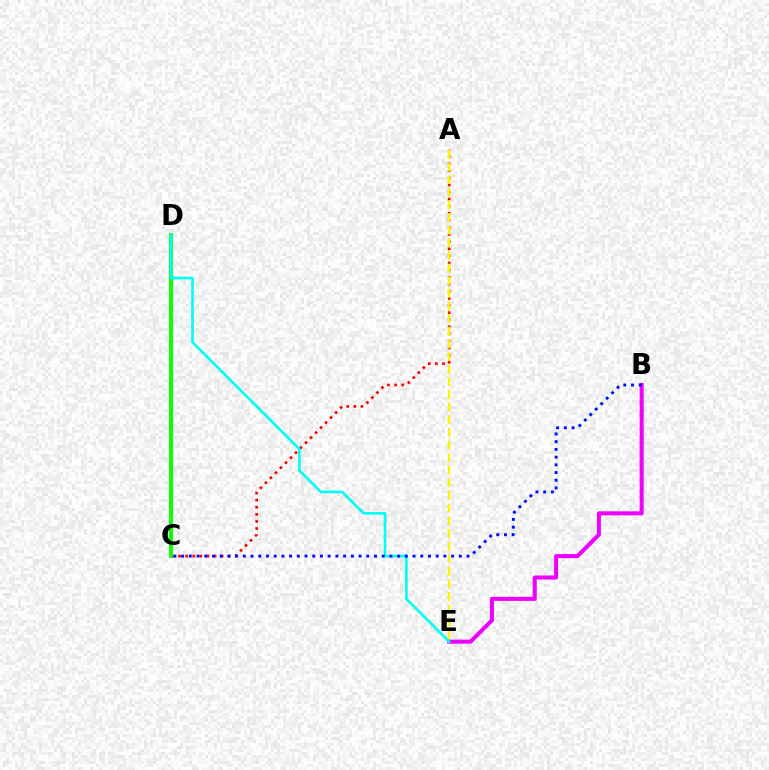{('A', 'C'): [{'color': '#ff0000', 'line_style': 'dotted', 'thickness': 1.93}], ('B', 'E'): [{'color': '#ee00ff', 'line_style': 'solid', 'thickness': 2.91}], ('C', 'D'): [{'color': '#08ff00', 'line_style': 'solid', 'thickness': 2.83}], ('D', 'E'): [{'color': '#00fff6', 'line_style': 'solid', 'thickness': 1.93}], ('A', 'E'): [{'color': '#fcf500', 'line_style': 'dashed', 'thickness': 1.72}], ('B', 'C'): [{'color': '#0010ff', 'line_style': 'dotted', 'thickness': 2.1}]}